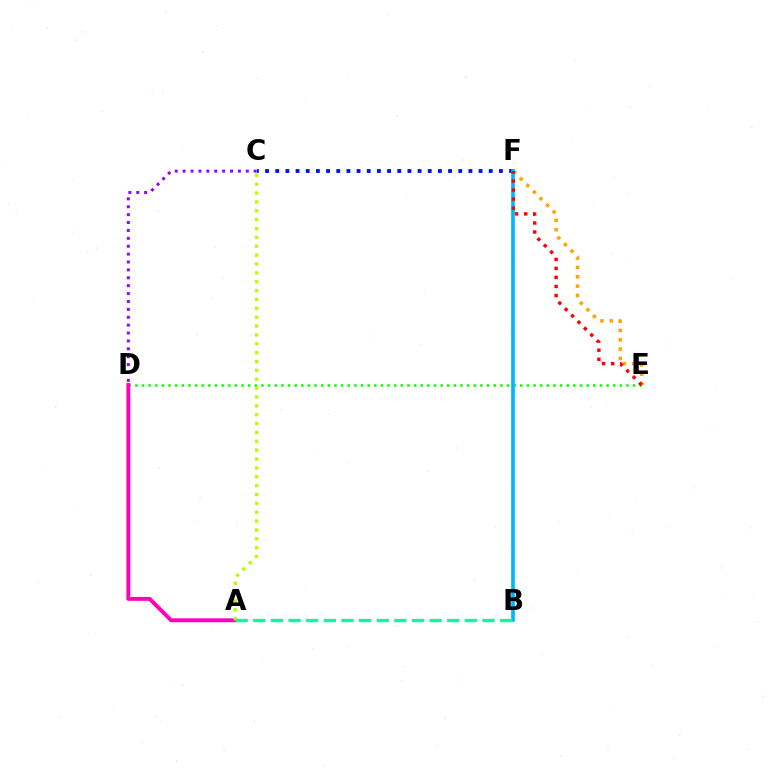{('D', 'E'): [{'color': '#08ff00', 'line_style': 'dotted', 'thickness': 1.8}], ('E', 'F'): [{'color': '#ffa500', 'line_style': 'dotted', 'thickness': 2.53}, {'color': '#ff0000', 'line_style': 'dotted', 'thickness': 2.46}], ('C', 'F'): [{'color': '#0010ff', 'line_style': 'dotted', 'thickness': 2.76}], ('B', 'F'): [{'color': '#00b5ff', 'line_style': 'solid', 'thickness': 2.63}], ('A', 'D'): [{'color': '#ff00bd', 'line_style': 'solid', 'thickness': 2.82}], ('A', 'C'): [{'color': '#b3ff00', 'line_style': 'dotted', 'thickness': 2.41}], ('C', 'D'): [{'color': '#9b00ff', 'line_style': 'dotted', 'thickness': 2.14}], ('A', 'B'): [{'color': '#00ff9d', 'line_style': 'dashed', 'thickness': 2.4}]}